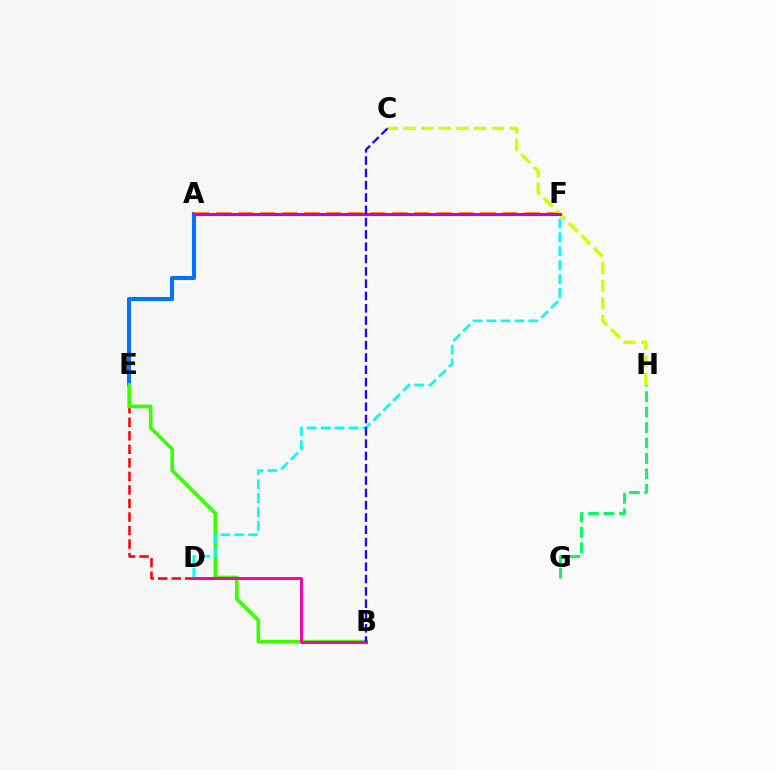{('A', 'E'): [{'color': '#0074ff', 'line_style': 'solid', 'thickness': 2.92}], ('A', 'F'): [{'color': '#ff9400', 'line_style': 'dashed', 'thickness': 2.99}, {'color': '#b900ff', 'line_style': 'solid', 'thickness': 2.16}], ('G', 'H'): [{'color': '#00ff5c', 'line_style': 'dashed', 'thickness': 2.1}], ('D', 'E'): [{'color': '#ff0000', 'line_style': 'dashed', 'thickness': 1.84}], ('C', 'H'): [{'color': '#d1ff00', 'line_style': 'dashed', 'thickness': 2.4}], ('B', 'E'): [{'color': '#3dff00', 'line_style': 'solid', 'thickness': 2.62}], ('D', 'F'): [{'color': '#00fff6', 'line_style': 'dashed', 'thickness': 1.89}], ('B', 'D'): [{'color': '#ff00ac', 'line_style': 'solid', 'thickness': 2.13}], ('B', 'C'): [{'color': '#2500ff', 'line_style': 'dashed', 'thickness': 1.67}]}